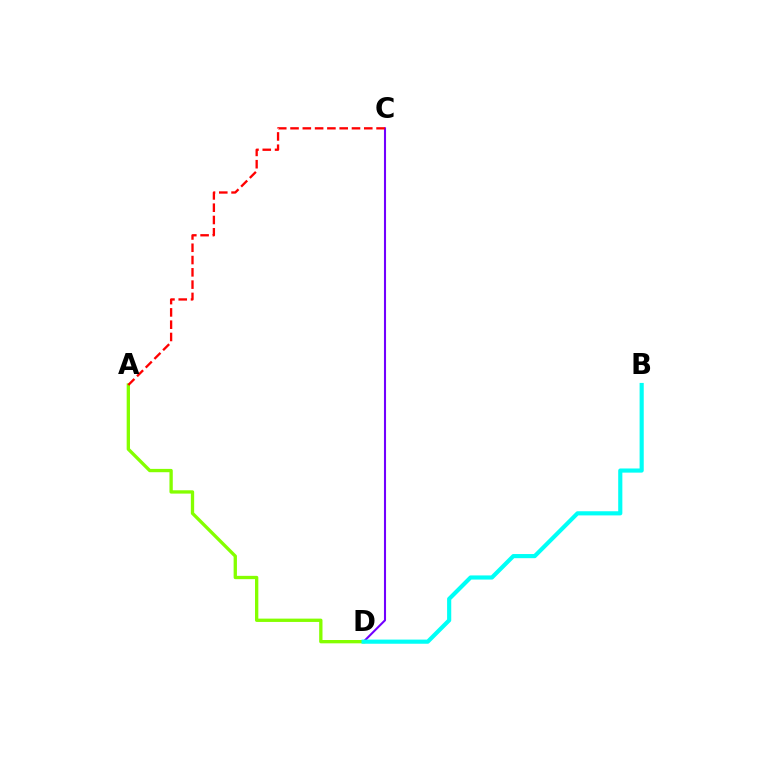{('A', 'D'): [{'color': '#84ff00', 'line_style': 'solid', 'thickness': 2.39}], ('C', 'D'): [{'color': '#7200ff', 'line_style': 'solid', 'thickness': 1.5}], ('B', 'D'): [{'color': '#00fff6', 'line_style': 'solid', 'thickness': 2.99}], ('A', 'C'): [{'color': '#ff0000', 'line_style': 'dashed', 'thickness': 1.67}]}